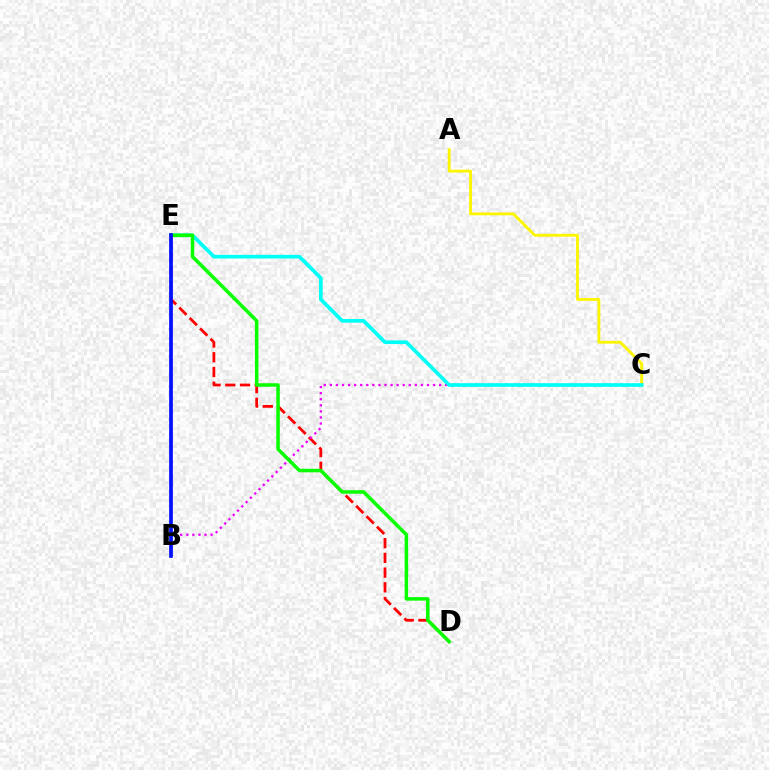{('D', 'E'): [{'color': '#ff0000', 'line_style': 'dashed', 'thickness': 2.0}, {'color': '#08ff00', 'line_style': 'solid', 'thickness': 2.53}], ('A', 'C'): [{'color': '#fcf500', 'line_style': 'solid', 'thickness': 2.05}], ('B', 'C'): [{'color': '#ee00ff', 'line_style': 'dotted', 'thickness': 1.65}], ('C', 'E'): [{'color': '#00fff6', 'line_style': 'solid', 'thickness': 2.64}], ('B', 'E'): [{'color': '#0010ff', 'line_style': 'solid', 'thickness': 2.69}]}